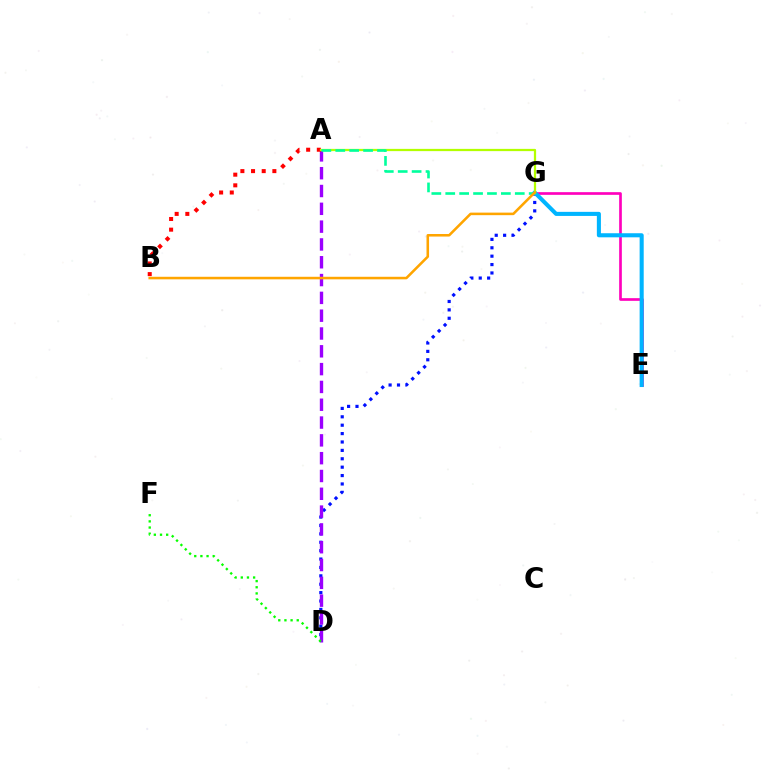{('D', 'G'): [{'color': '#0010ff', 'line_style': 'dotted', 'thickness': 2.28}], ('E', 'G'): [{'color': '#ff00bd', 'line_style': 'solid', 'thickness': 1.93}, {'color': '#00b5ff', 'line_style': 'solid', 'thickness': 2.93}], ('A', 'D'): [{'color': '#9b00ff', 'line_style': 'dashed', 'thickness': 2.42}], ('A', 'B'): [{'color': '#ff0000', 'line_style': 'dotted', 'thickness': 2.9}], ('A', 'G'): [{'color': '#b3ff00', 'line_style': 'solid', 'thickness': 1.62}, {'color': '#00ff9d', 'line_style': 'dashed', 'thickness': 1.89}], ('B', 'G'): [{'color': '#ffa500', 'line_style': 'solid', 'thickness': 1.84}], ('D', 'F'): [{'color': '#08ff00', 'line_style': 'dotted', 'thickness': 1.67}]}